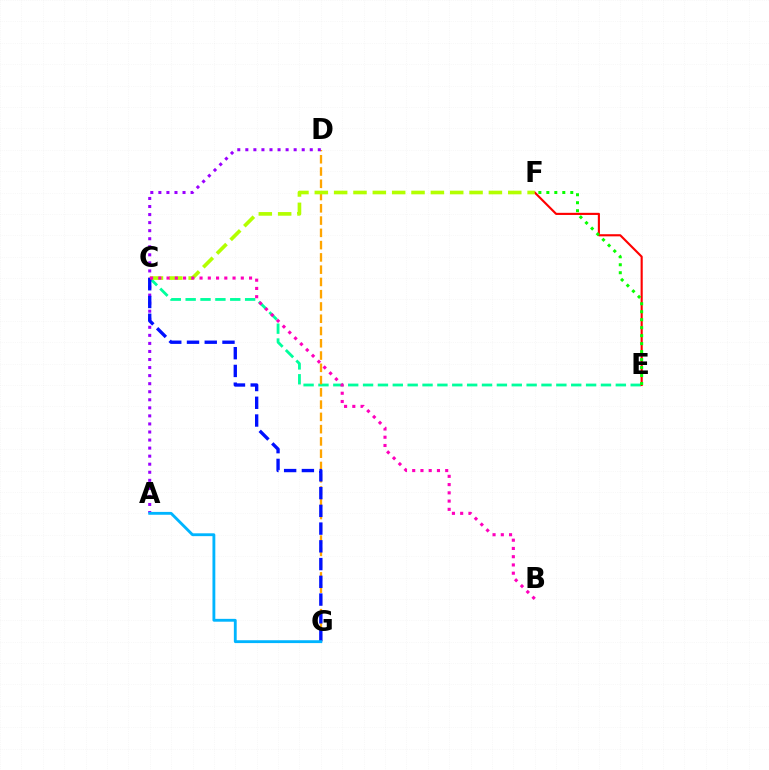{('C', 'E'): [{'color': '#00ff9d', 'line_style': 'dashed', 'thickness': 2.02}], ('E', 'F'): [{'color': '#ff0000', 'line_style': 'solid', 'thickness': 1.54}, {'color': '#08ff00', 'line_style': 'dotted', 'thickness': 2.17}], ('D', 'G'): [{'color': '#ffa500', 'line_style': 'dashed', 'thickness': 1.67}], ('C', 'F'): [{'color': '#b3ff00', 'line_style': 'dashed', 'thickness': 2.63}], ('A', 'D'): [{'color': '#9b00ff', 'line_style': 'dotted', 'thickness': 2.19}], ('C', 'G'): [{'color': '#0010ff', 'line_style': 'dashed', 'thickness': 2.41}], ('B', 'C'): [{'color': '#ff00bd', 'line_style': 'dotted', 'thickness': 2.24}], ('A', 'G'): [{'color': '#00b5ff', 'line_style': 'solid', 'thickness': 2.05}]}